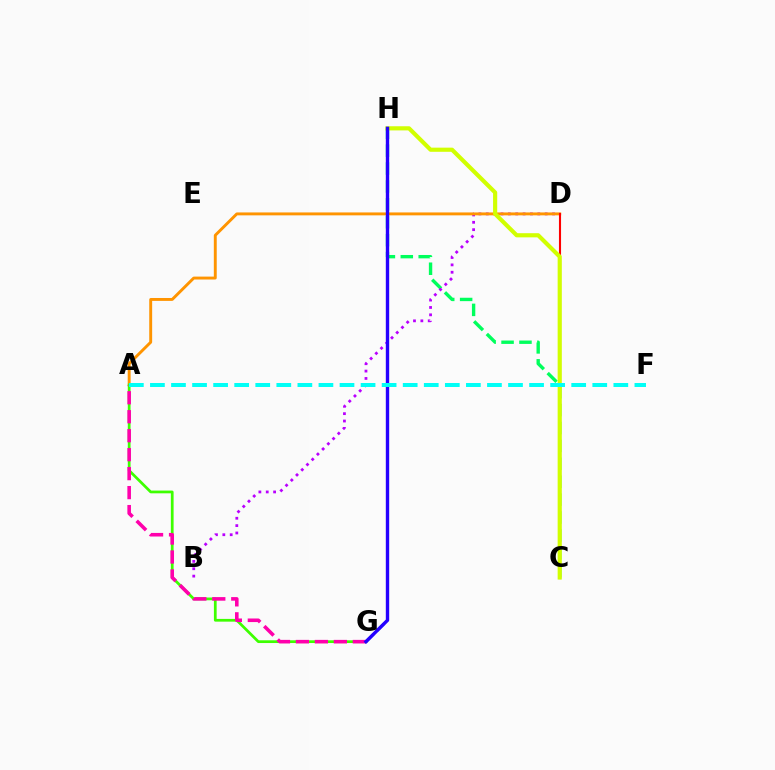{('C', 'H'): [{'color': '#00ff5c', 'line_style': 'dashed', 'thickness': 2.43}, {'color': '#d1ff00', 'line_style': 'solid', 'thickness': 2.99}], ('B', 'D'): [{'color': '#b900ff', 'line_style': 'dotted', 'thickness': 2.0}], ('A', 'D'): [{'color': '#ff9400', 'line_style': 'solid', 'thickness': 2.09}], ('A', 'G'): [{'color': '#3dff00', 'line_style': 'solid', 'thickness': 1.97}, {'color': '#ff00ac', 'line_style': 'dashed', 'thickness': 2.58}], ('C', 'D'): [{'color': '#ff0000', 'line_style': 'solid', 'thickness': 1.51}], ('G', 'H'): [{'color': '#0074ff', 'line_style': 'dashed', 'thickness': 2.06}, {'color': '#2500ff', 'line_style': 'solid', 'thickness': 2.43}], ('A', 'F'): [{'color': '#00fff6', 'line_style': 'dashed', 'thickness': 2.86}]}